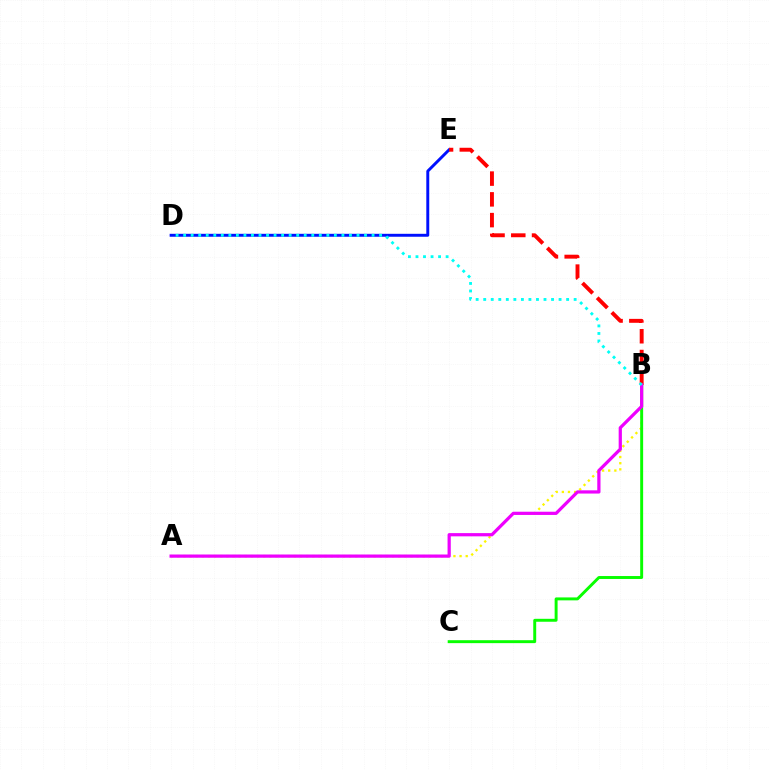{('A', 'B'): [{'color': '#fcf500', 'line_style': 'dotted', 'thickness': 1.67}, {'color': '#ee00ff', 'line_style': 'solid', 'thickness': 2.32}], ('D', 'E'): [{'color': '#0010ff', 'line_style': 'solid', 'thickness': 2.11}], ('B', 'C'): [{'color': '#08ff00', 'line_style': 'solid', 'thickness': 2.12}], ('B', 'E'): [{'color': '#ff0000', 'line_style': 'dashed', 'thickness': 2.82}], ('B', 'D'): [{'color': '#00fff6', 'line_style': 'dotted', 'thickness': 2.05}]}